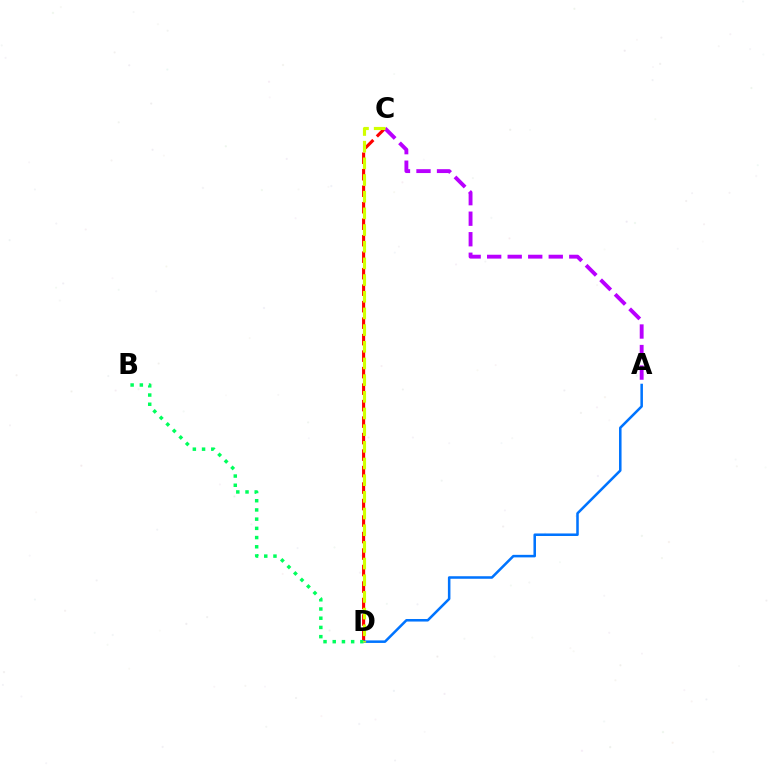{('C', 'D'): [{'color': '#ff0000', 'line_style': 'dashed', 'thickness': 2.24}, {'color': '#d1ff00', 'line_style': 'dashed', 'thickness': 2.27}], ('A', 'C'): [{'color': '#b900ff', 'line_style': 'dashed', 'thickness': 2.79}], ('A', 'D'): [{'color': '#0074ff', 'line_style': 'solid', 'thickness': 1.83}], ('B', 'D'): [{'color': '#00ff5c', 'line_style': 'dotted', 'thickness': 2.5}]}